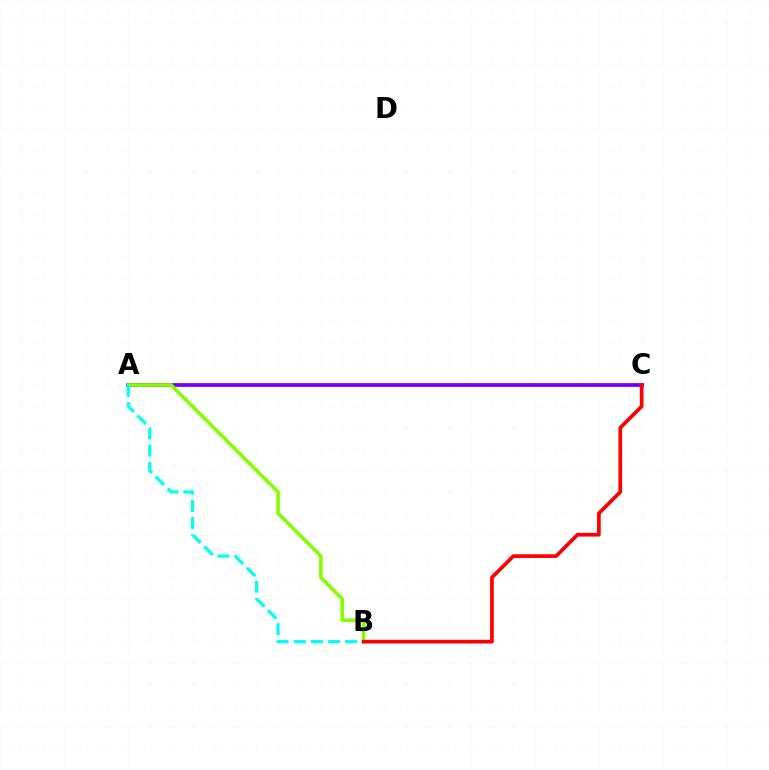{('A', 'C'): [{'color': '#7200ff', 'line_style': 'solid', 'thickness': 2.72}], ('A', 'B'): [{'color': '#84ff00', 'line_style': 'solid', 'thickness': 2.59}, {'color': '#00fff6', 'line_style': 'dashed', 'thickness': 2.33}], ('B', 'C'): [{'color': '#ff0000', 'line_style': 'solid', 'thickness': 2.66}]}